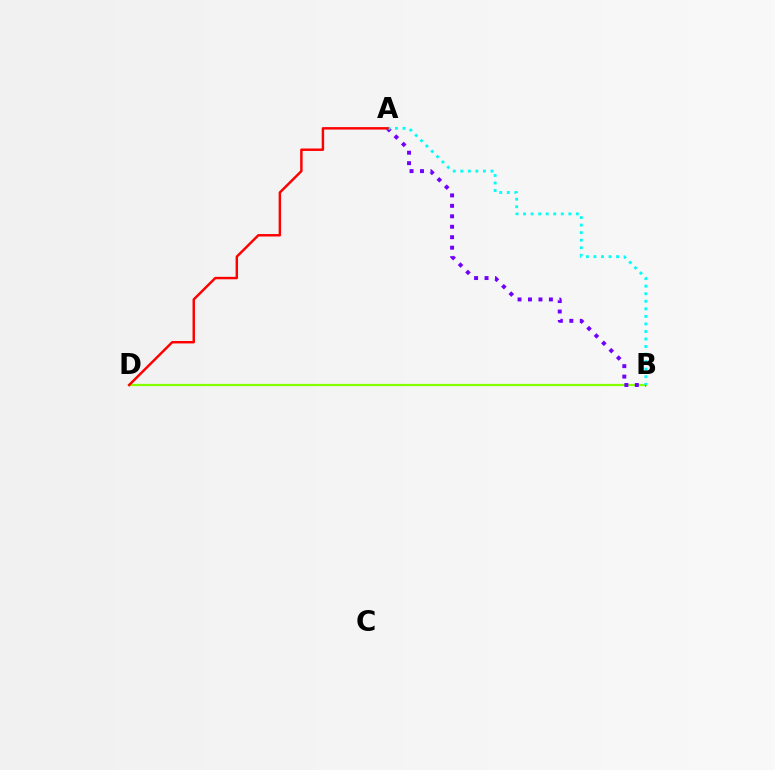{('B', 'D'): [{'color': '#84ff00', 'line_style': 'solid', 'thickness': 1.6}], ('A', 'B'): [{'color': '#7200ff', 'line_style': 'dotted', 'thickness': 2.84}, {'color': '#00fff6', 'line_style': 'dotted', 'thickness': 2.05}], ('A', 'D'): [{'color': '#ff0000', 'line_style': 'solid', 'thickness': 1.76}]}